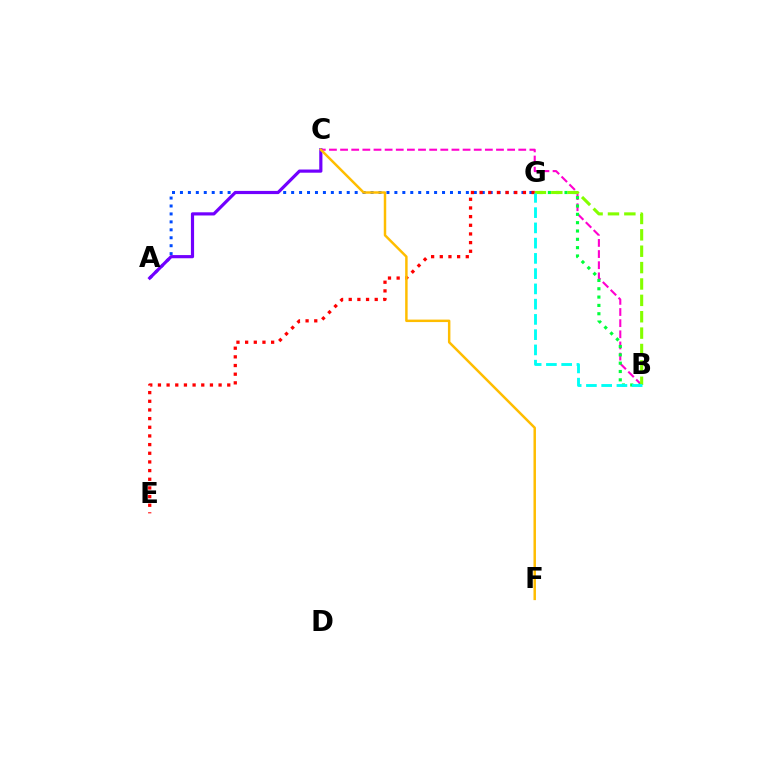{('B', 'C'): [{'color': '#ff00cf', 'line_style': 'dashed', 'thickness': 1.51}], ('B', 'G'): [{'color': '#00ff39', 'line_style': 'dotted', 'thickness': 2.26}, {'color': '#84ff00', 'line_style': 'dashed', 'thickness': 2.23}, {'color': '#00fff6', 'line_style': 'dashed', 'thickness': 2.07}], ('A', 'G'): [{'color': '#004bff', 'line_style': 'dotted', 'thickness': 2.16}], ('A', 'C'): [{'color': '#7200ff', 'line_style': 'solid', 'thickness': 2.29}], ('E', 'G'): [{'color': '#ff0000', 'line_style': 'dotted', 'thickness': 2.35}], ('C', 'F'): [{'color': '#ffbd00', 'line_style': 'solid', 'thickness': 1.78}]}